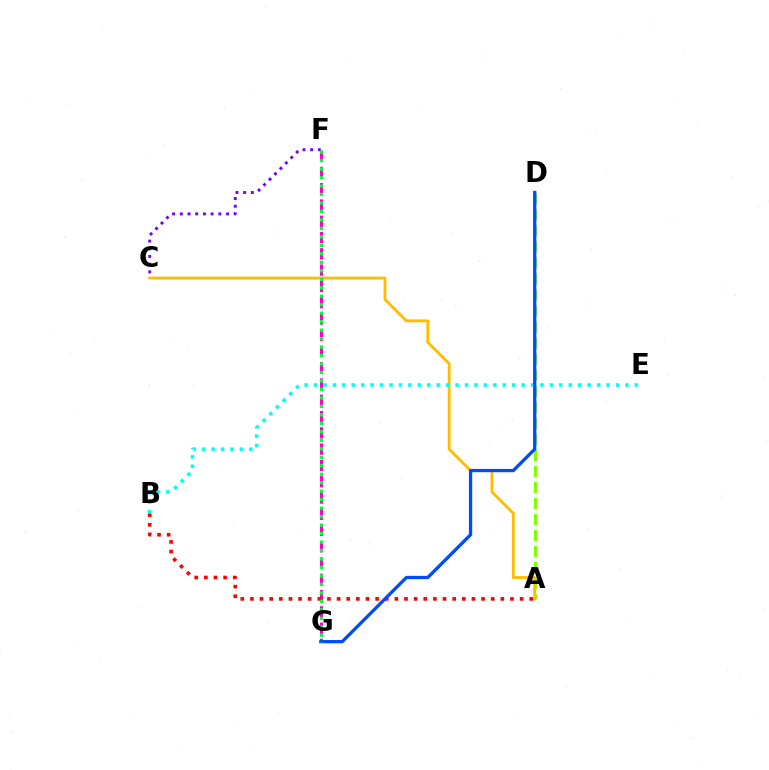{('A', 'D'): [{'color': '#84ff00', 'line_style': 'dashed', 'thickness': 2.18}], ('C', 'F'): [{'color': '#7200ff', 'line_style': 'dotted', 'thickness': 2.09}], ('F', 'G'): [{'color': '#ff00cf', 'line_style': 'dashed', 'thickness': 2.21}, {'color': '#00ff39', 'line_style': 'dotted', 'thickness': 2.3}], ('A', 'C'): [{'color': '#ffbd00', 'line_style': 'solid', 'thickness': 2.05}], ('A', 'B'): [{'color': '#ff0000', 'line_style': 'dotted', 'thickness': 2.62}], ('B', 'E'): [{'color': '#00fff6', 'line_style': 'dotted', 'thickness': 2.56}], ('D', 'G'): [{'color': '#004bff', 'line_style': 'solid', 'thickness': 2.36}]}